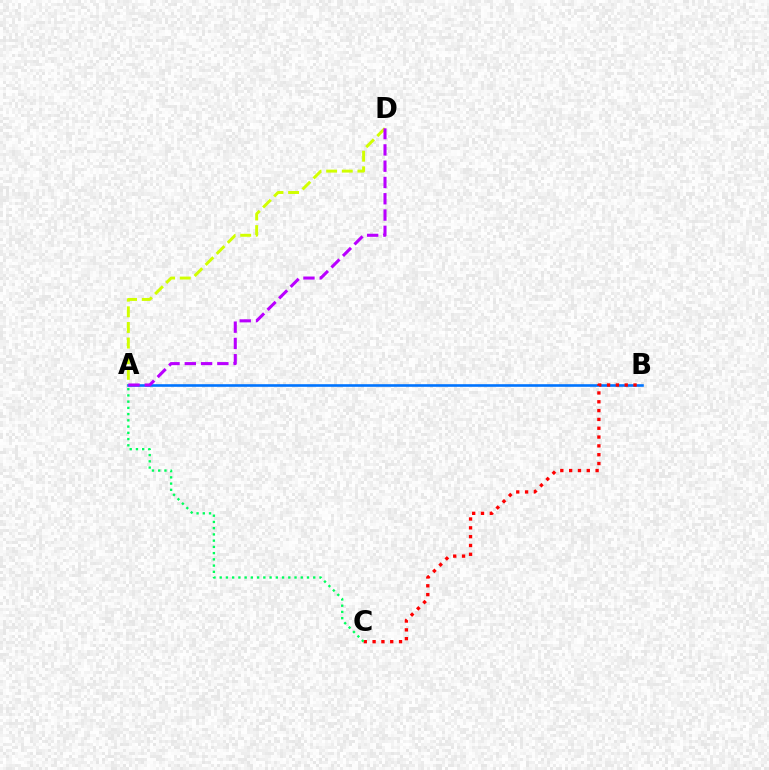{('A', 'D'): [{'color': '#d1ff00', 'line_style': 'dashed', 'thickness': 2.12}, {'color': '#b900ff', 'line_style': 'dashed', 'thickness': 2.21}], ('A', 'B'): [{'color': '#0074ff', 'line_style': 'solid', 'thickness': 1.89}], ('B', 'C'): [{'color': '#ff0000', 'line_style': 'dotted', 'thickness': 2.4}], ('A', 'C'): [{'color': '#00ff5c', 'line_style': 'dotted', 'thickness': 1.69}]}